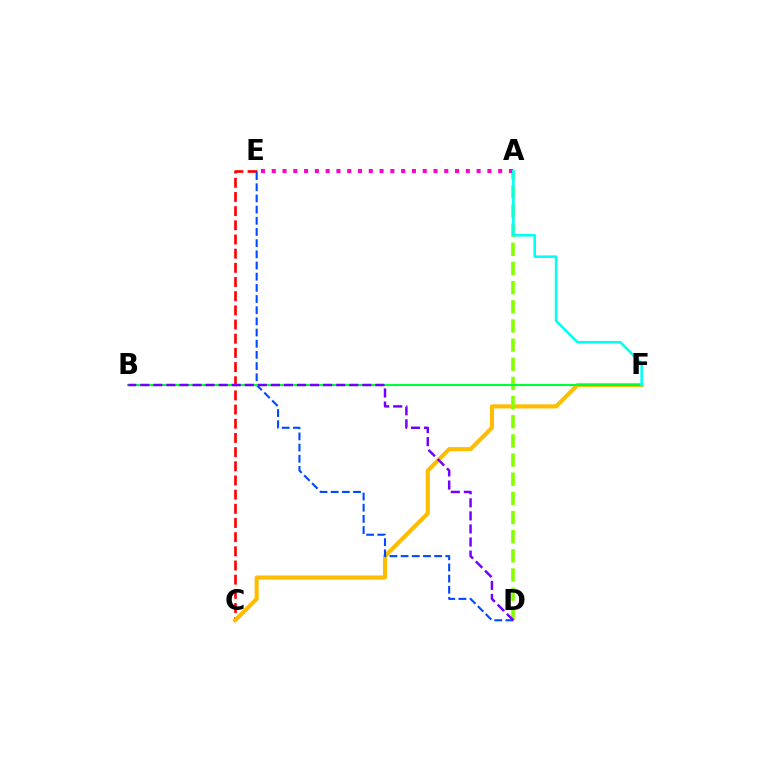{('C', 'E'): [{'color': '#ff0000', 'line_style': 'dashed', 'thickness': 1.93}], ('C', 'F'): [{'color': '#ffbd00', 'line_style': 'solid', 'thickness': 2.96}], ('A', 'D'): [{'color': '#84ff00', 'line_style': 'dashed', 'thickness': 2.6}], ('D', 'E'): [{'color': '#004bff', 'line_style': 'dashed', 'thickness': 1.52}], ('A', 'E'): [{'color': '#ff00cf', 'line_style': 'dotted', 'thickness': 2.93}], ('B', 'F'): [{'color': '#00ff39', 'line_style': 'solid', 'thickness': 1.54}], ('A', 'F'): [{'color': '#00fff6', 'line_style': 'solid', 'thickness': 1.85}], ('B', 'D'): [{'color': '#7200ff', 'line_style': 'dashed', 'thickness': 1.77}]}